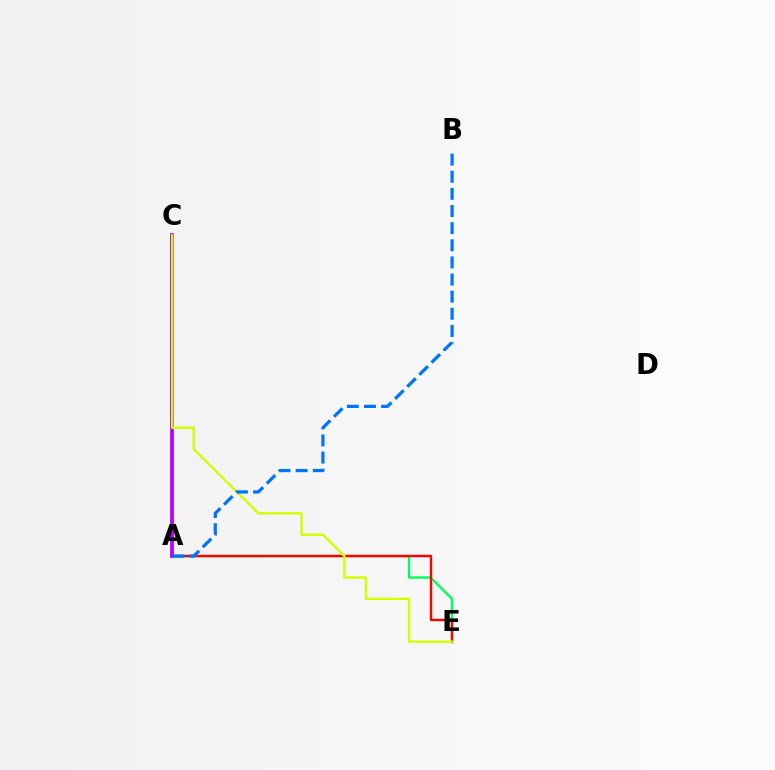{('A', 'E'): [{'color': '#00ff5c', 'line_style': 'solid', 'thickness': 1.73}, {'color': '#ff0000', 'line_style': 'solid', 'thickness': 1.73}], ('A', 'C'): [{'color': '#b900ff', 'line_style': 'solid', 'thickness': 2.71}], ('C', 'E'): [{'color': '#d1ff00', 'line_style': 'solid', 'thickness': 1.72}], ('A', 'B'): [{'color': '#0074ff', 'line_style': 'dashed', 'thickness': 2.33}]}